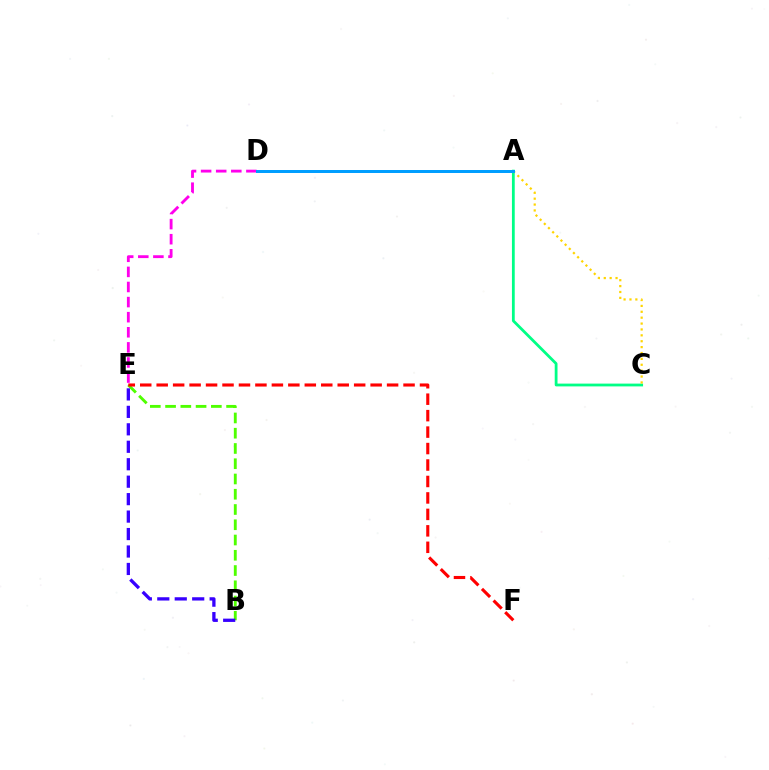{('B', 'E'): [{'color': '#4fff00', 'line_style': 'dashed', 'thickness': 2.07}, {'color': '#3700ff', 'line_style': 'dashed', 'thickness': 2.37}], ('D', 'E'): [{'color': '#ff00ed', 'line_style': 'dashed', 'thickness': 2.05}], ('A', 'C'): [{'color': '#00ff86', 'line_style': 'solid', 'thickness': 2.01}, {'color': '#ffd500', 'line_style': 'dotted', 'thickness': 1.6}], ('A', 'D'): [{'color': '#009eff', 'line_style': 'solid', 'thickness': 2.15}], ('E', 'F'): [{'color': '#ff0000', 'line_style': 'dashed', 'thickness': 2.24}]}